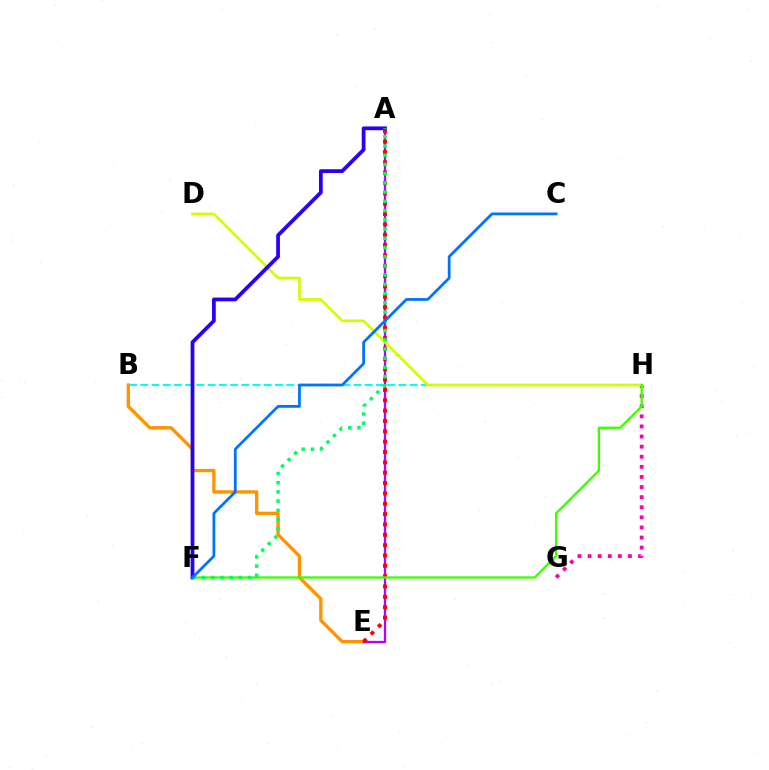{('B', 'E'): [{'color': '#ff9400', 'line_style': 'solid', 'thickness': 2.41}], ('G', 'H'): [{'color': '#ff00ac', 'line_style': 'dotted', 'thickness': 2.74}], ('A', 'E'): [{'color': '#b900ff', 'line_style': 'solid', 'thickness': 1.66}, {'color': '#ff0000', 'line_style': 'dotted', 'thickness': 2.81}], ('B', 'H'): [{'color': '#00fff6', 'line_style': 'dashed', 'thickness': 1.52}], ('D', 'H'): [{'color': '#d1ff00', 'line_style': 'solid', 'thickness': 1.94}], ('F', 'H'): [{'color': '#3dff00', 'line_style': 'solid', 'thickness': 1.66}], ('A', 'F'): [{'color': '#2500ff', 'line_style': 'solid', 'thickness': 2.7}, {'color': '#00ff5c', 'line_style': 'dotted', 'thickness': 2.51}], ('C', 'F'): [{'color': '#0074ff', 'line_style': 'solid', 'thickness': 1.99}]}